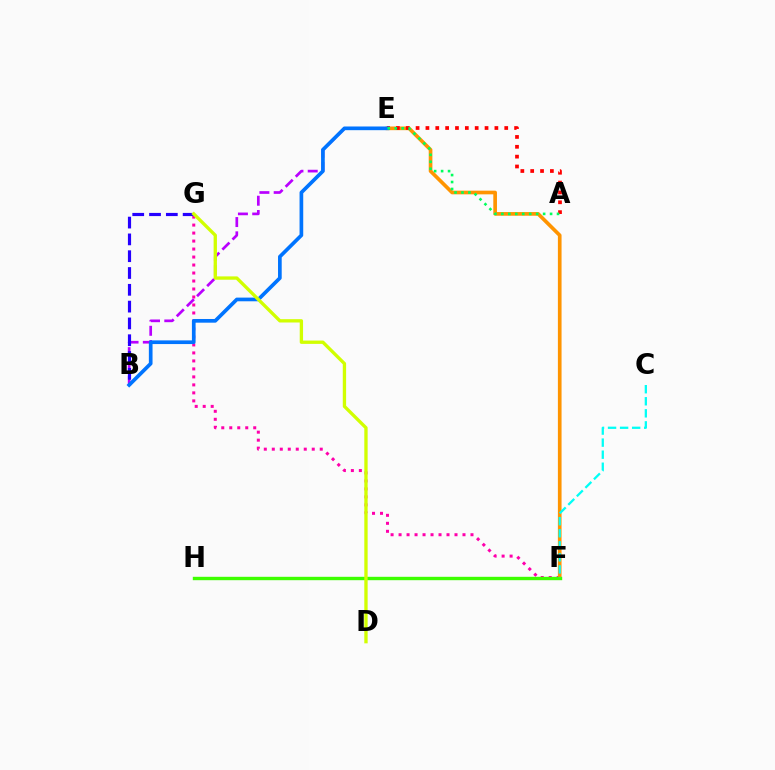{('F', 'G'): [{'color': '#ff00ac', 'line_style': 'dotted', 'thickness': 2.17}], ('E', 'F'): [{'color': '#ff9400', 'line_style': 'solid', 'thickness': 2.64}], ('A', 'E'): [{'color': '#ff0000', 'line_style': 'dotted', 'thickness': 2.68}, {'color': '#00ff5c', 'line_style': 'dotted', 'thickness': 1.89}], ('F', 'H'): [{'color': '#3dff00', 'line_style': 'solid', 'thickness': 2.44}], ('B', 'E'): [{'color': '#b900ff', 'line_style': 'dashed', 'thickness': 1.94}, {'color': '#0074ff', 'line_style': 'solid', 'thickness': 2.65}], ('B', 'G'): [{'color': '#2500ff', 'line_style': 'dashed', 'thickness': 2.28}], ('D', 'G'): [{'color': '#d1ff00', 'line_style': 'solid', 'thickness': 2.39}], ('C', 'F'): [{'color': '#00fff6', 'line_style': 'dashed', 'thickness': 1.64}]}